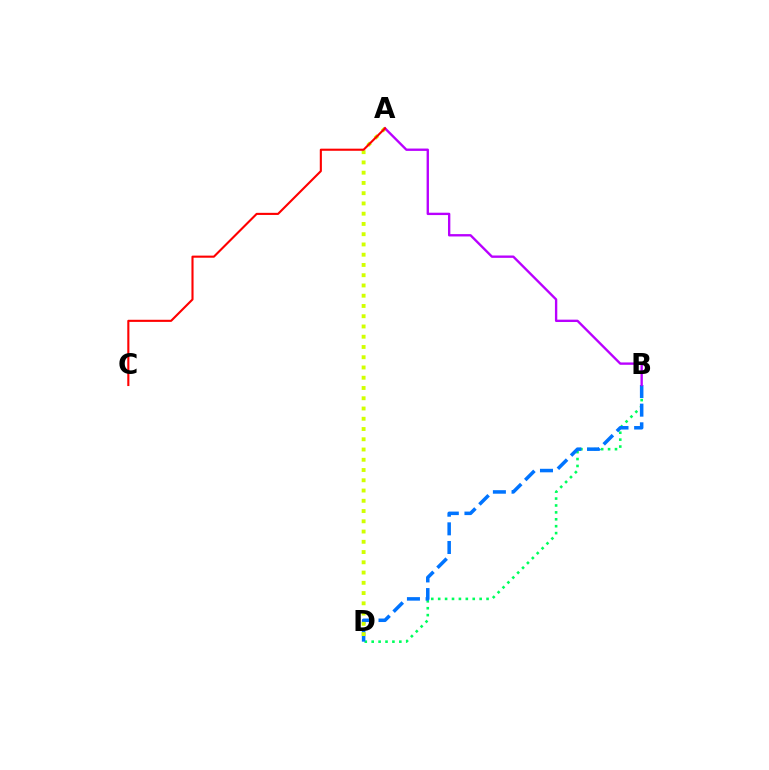{('B', 'D'): [{'color': '#00ff5c', 'line_style': 'dotted', 'thickness': 1.88}, {'color': '#0074ff', 'line_style': 'dashed', 'thickness': 2.53}], ('A', 'D'): [{'color': '#d1ff00', 'line_style': 'dotted', 'thickness': 2.79}], ('A', 'B'): [{'color': '#b900ff', 'line_style': 'solid', 'thickness': 1.7}], ('A', 'C'): [{'color': '#ff0000', 'line_style': 'solid', 'thickness': 1.52}]}